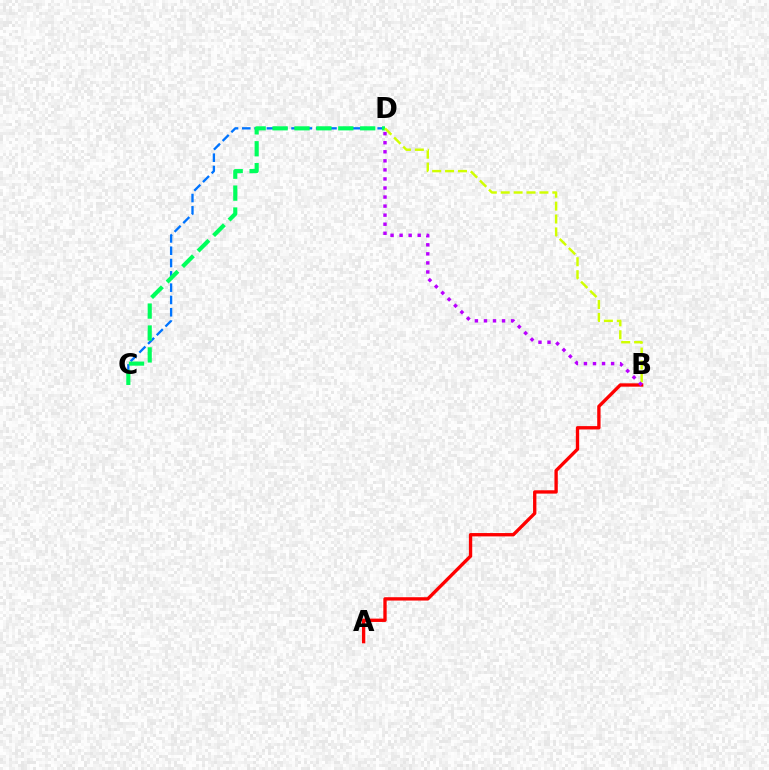{('A', 'B'): [{'color': '#ff0000', 'line_style': 'solid', 'thickness': 2.4}], ('C', 'D'): [{'color': '#0074ff', 'line_style': 'dashed', 'thickness': 1.67}, {'color': '#00ff5c', 'line_style': 'dashed', 'thickness': 2.98}], ('B', 'D'): [{'color': '#d1ff00', 'line_style': 'dashed', 'thickness': 1.75}, {'color': '#b900ff', 'line_style': 'dotted', 'thickness': 2.46}]}